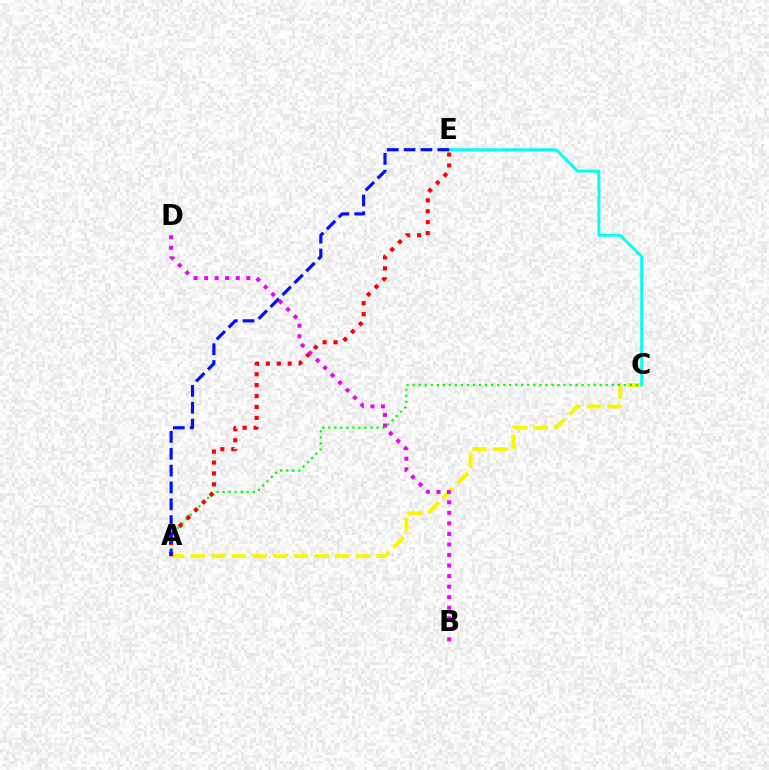{('A', 'C'): [{'color': '#fcf500', 'line_style': 'dashed', 'thickness': 2.81}, {'color': '#08ff00', 'line_style': 'dotted', 'thickness': 1.64}], ('A', 'E'): [{'color': '#ff0000', 'line_style': 'dotted', 'thickness': 2.97}, {'color': '#0010ff', 'line_style': 'dashed', 'thickness': 2.29}], ('C', 'E'): [{'color': '#00fff6', 'line_style': 'solid', 'thickness': 2.11}], ('B', 'D'): [{'color': '#ee00ff', 'line_style': 'dotted', 'thickness': 2.86}]}